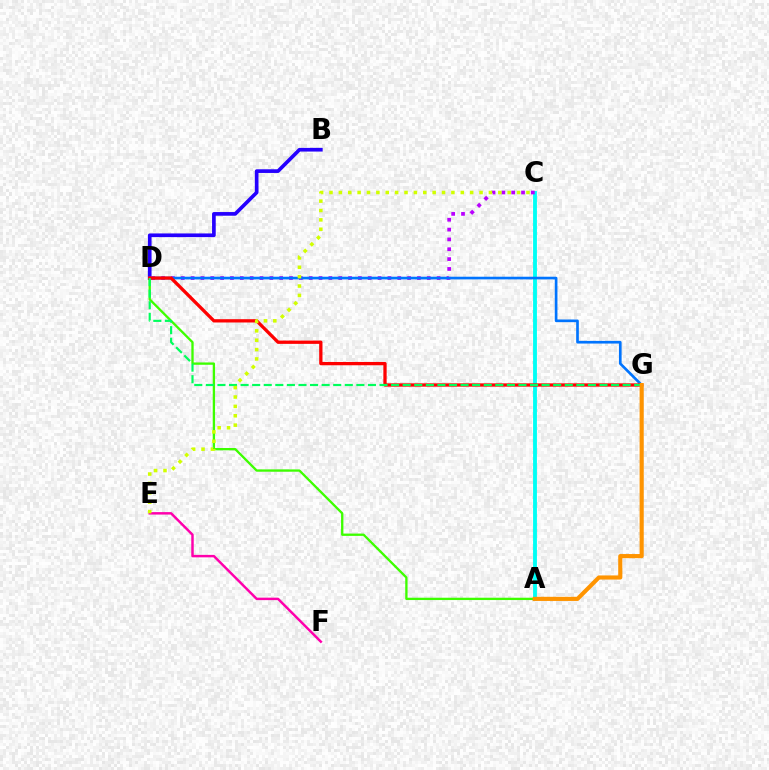{('B', 'D'): [{'color': '#2500ff', 'line_style': 'solid', 'thickness': 2.64}], ('A', 'C'): [{'color': '#00fff6', 'line_style': 'solid', 'thickness': 2.78}], ('C', 'D'): [{'color': '#b900ff', 'line_style': 'dotted', 'thickness': 2.67}], ('A', 'D'): [{'color': '#3dff00', 'line_style': 'solid', 'thickness': 1.67}], ('D', 'G'): [{'color': '#0074ff', 'line_style': 'solid', 'thickness': 1.92}, {'color': '#ff0000', 'line_style': 'solid', 'thickness': 2.37}, {'color': '#00ff5c', 'line_style': 'dashed', 'thickness': 1.57}], ('E', 'F'): [{'color': '#ff00ac', 'line_style': 'solid', 'thickness': 1.77}], ('C', 'E'): [{'color': '#d1ff00', 'line_style': 'dotted', 'thickness': 2.55}], ('A', 'G'): [{'color': '#ff9400', 'line_style': 'solid', 'thickness': 2.97}]}